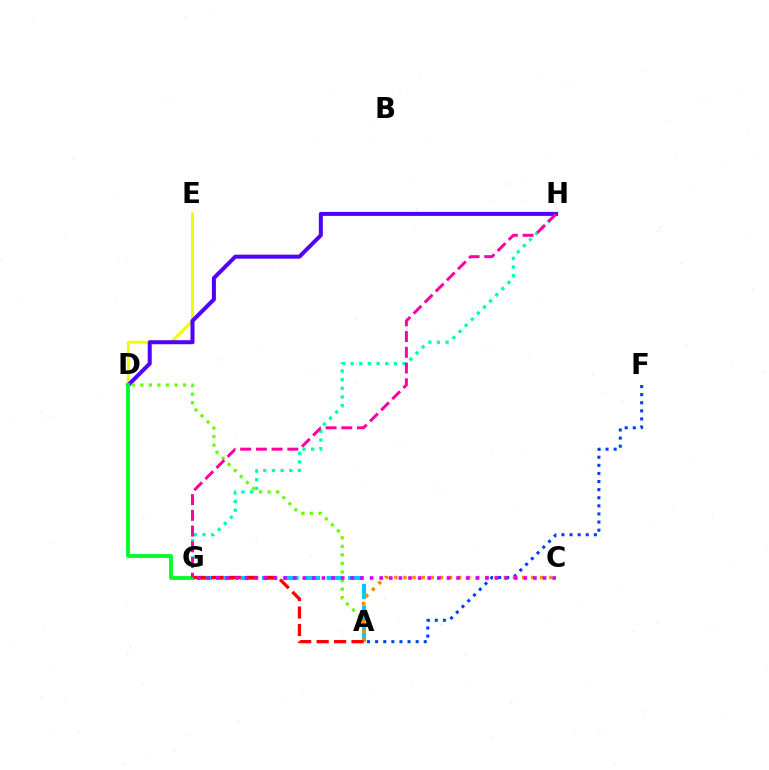{('D', 'E'): [{'color': '#eeff00', 'line_style': 'solid', 'thickness': 2.18}], ('A', 'G'): [{'color': '#00c7ff', 'line_style': 'dashed', 'thickness': 2.93}, {'color': '#ff0000', 'line_style': 'dashed', 'thickness': 2.37}], ('G', 'H'): [{'color': '#00ffaf', 'line_style': 'dotted', 'thickness': 2.35}, {'color': '#ff00a0', 'line_style': 'dashed', 'thickness': 2.13}], ('D', 'H'): [{'color': '#4f00ff', 'line_style': 'solid', 'thickness': 2.89}], ('D', 'G'): [{'color': '#00ff27', 'line_style': 'solid', 'thickness': 2.75}], ('A', 'F'): [{'color': '#003fff', 'line_style': 'dotted', 'thickness': 2.2}], ('A', 'D'): [{'color': '#66ff00', 'line_style': 'dotted', 'thickness': 2.32}], ('A', 'C'): [{'color': '#ff8800', 'line_style': 'dotted', 'thickness': 2.48}], ('C', 'G'): [{'color': '#d600ff', 'line_style': 'dotted', 'thickness': 2.61}]}